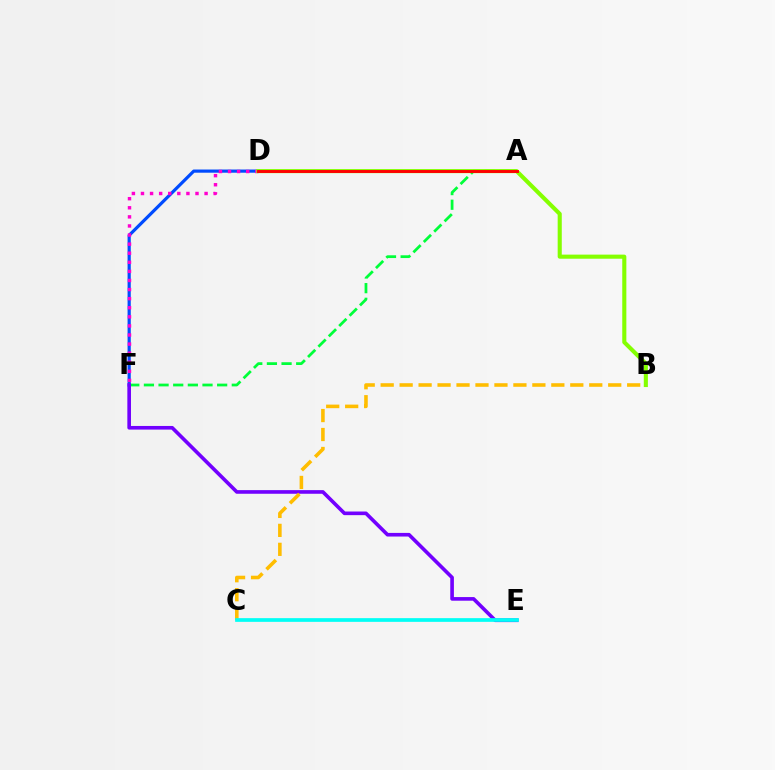{('D', 'F'): [{'color': '#004bff', 'line_style': 'solid', 'thickness': 2.29}, {'color': '#ff00cf', 'line_style': 'dotted', 'thickness': 2.47}], ('A', 'F'): [{'color': '#00ff39', 'line_style': 'dashed', 'thickness': 1.99}], ('E', 'F'): [{'color': '#7200ff', 'line_style': 'solid', 'thickness': 2.62}], ('B', 'C'): [{'color': '#ffbd00', 'line_style': 'dashed', 'thickness': 2.58}], ('B', 'D'): [{'color': '#84ff00', 'line_style': 'solid', 'thickness': 2.95}], ('C', 'E'): [{'color': '#00fff6', 'line_style': 'solid', 'thickness': 2.67}], ('A', 'D'): [{'color': '#ff0000', 'line_style': 'solid', 'thickness': 2.11}]}